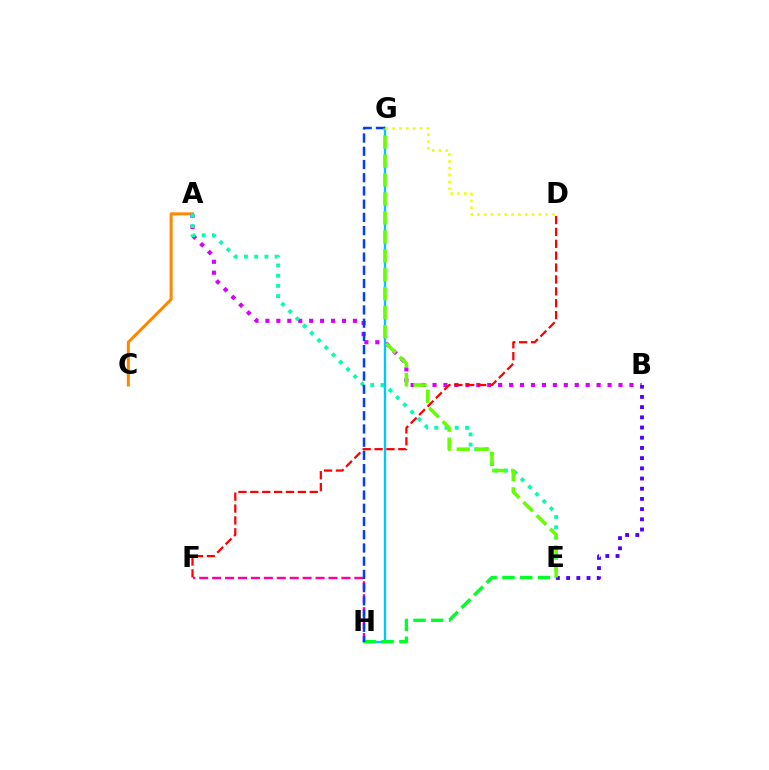{('F', 'H'): [{'color': '#ff00a0', 'line_style': 'dashed', 'thickness': 1.76}], ('A', 'C'): [{'color': '#ff8800', 'line_style': 'solid', 'thickness': 2.18}], ('A', 'B'): [{'color': '#d600ff', 'line_style': 'dotted', 'thickness': 2.97}], ('A', 'E'): [{'color': '#00ffaf', 'line_style': 'dotted', 'thickness': 2.78}], ('G', 'H'): [{'color': '#00c7ff', 'line_style': 'solid', 'thickness': 1.72}, {'color': '#003fff', 'line_style': 'dashed', 'thickness': 1.8}], ('B', 'E'): [{'color': '#4f00ff', 'line_style': 'dotted', 'thickness': 2.77}], ('E', 'H'): [{'color': '#00ff27', 'line_style': 'dashed', 'thickness': 2.41}], ('E', 'G'): [{'color': '#66ff00', 'line_style': 'dashed', 'thickness': 2.58}], ('D', 'F'): [{'color': '#ff0000', 'line_style': 'dashed', 'thickness': 1.61}], ('D', 'G'): [{'color': '#eeff00', 'line_style': 'dotted', 'thickness': 1.86}]}